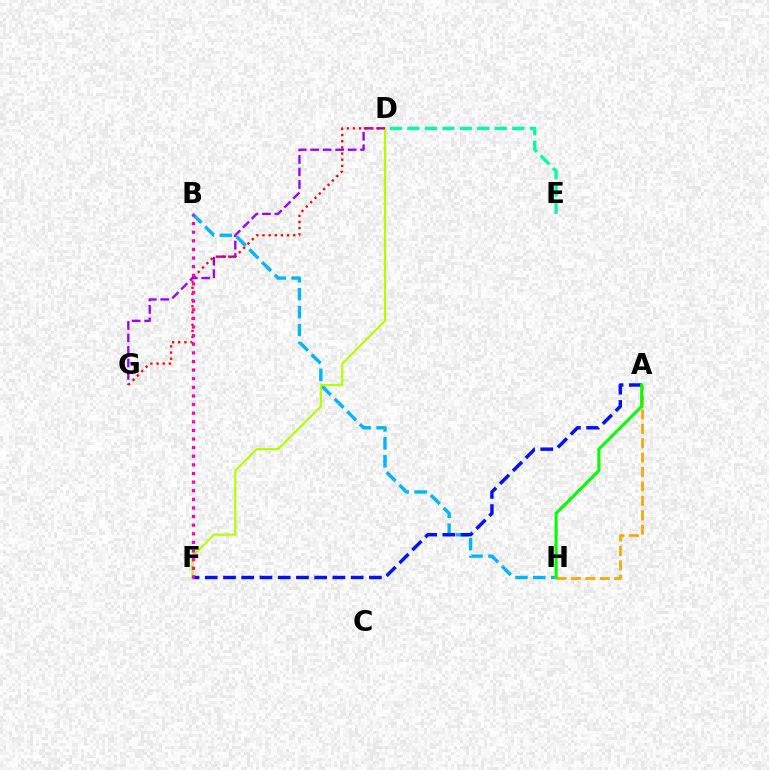{('B', 'H'): [{'color': '#00b5ff', 'line_style': 'dashed', 'thickness': 2.43}], ('A', 'F'): [{'color': '#0010ff', 'line_style': 'dashed', 'thickness': 2.48}], ('D', 'G'): [{'color': '#9b00ff', 'line_style': 'dashed', 'thickness': 1.7}, {'color': '#ff0000', 'line_style': 'dotted', 'thickness': 1.67}], ('A', 'H'): [{'color': '#ffa500', 'line_style': 'dashed', 'thickness': 1.96}, {'color': '#08ff00', 'line_style': 'solid', 'thickness': 2.23}], ('D', 'F'): [{'color': '#b3ff00', 'line_style': 'solid', 'thickness': 1.58}], ('D', 'E'): [{'color': '#00ff9d', 'line_style': 'dashed', 'thickness': 2.37}], ('B', 'F'): [{'color': '#ff00bd', 'line_style': 'dotted', 'thickness': 2.34}]}